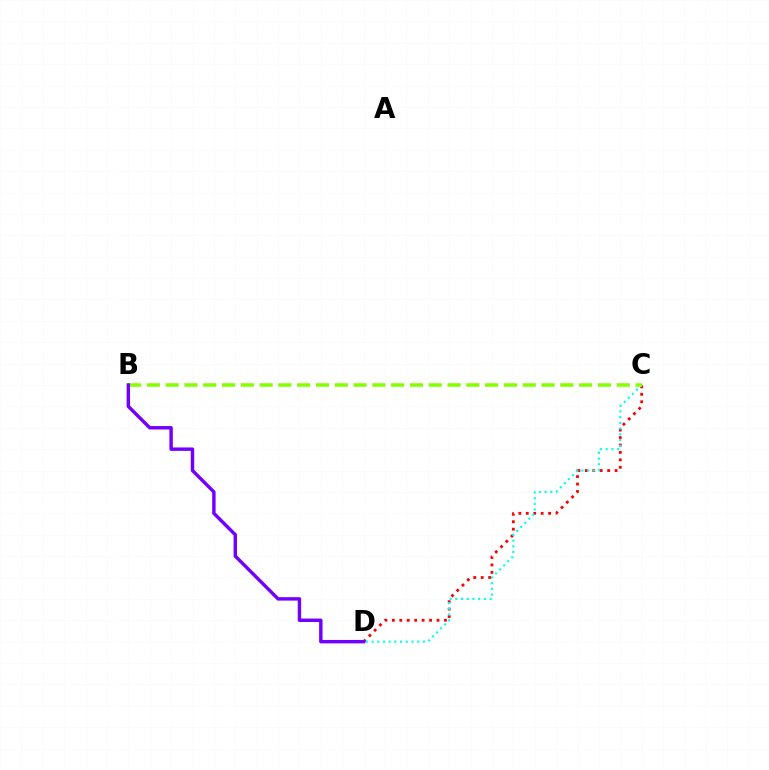{('C', 'D'): [{'color': '#ff0000', 'line_style': 'dotted', 'thickness': 2.02}, {'color': '#00fff6', 'line_style': 'dotted', 'thickness': 1.55}], ('B', 'C'): [{'color': '#84ff00', 'line_style': 'dashed', 'thickness': 2.55}], ('B', 'D'): [{'color': '#7200ff', 'line_style': 'solid', 'thickness': 2.47}]}